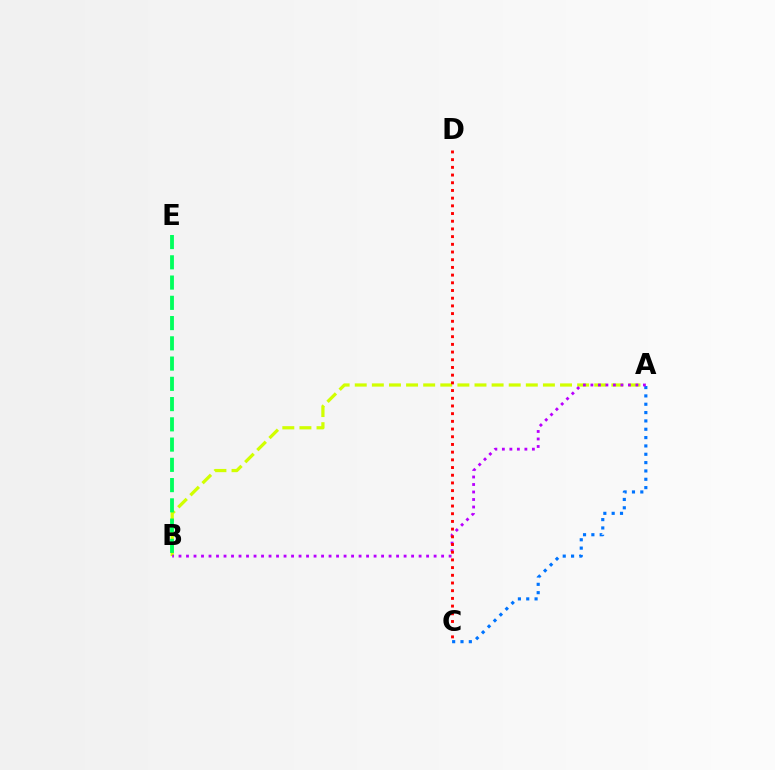{('A', 'B'): [{'color': '#d1ff00', 'line_style': 'dashed', 'thickness': 2.32}, {'color': '#b900ff', 'line_style': 'dotted', 'thickness': 2.04}], ('A', 'C'): [{'color': '#0074ff', 'line_style': 'dotted', 'thickness': 2.27}], ('B', 'E'): [{'color': '#00ff5c', 'line_style': 'dashed', 'thickness': 2.75}], ('C', 'D'): [{'color': '#ff0000', 'line_style': 'dotted', 'thickness': 2.09}]}